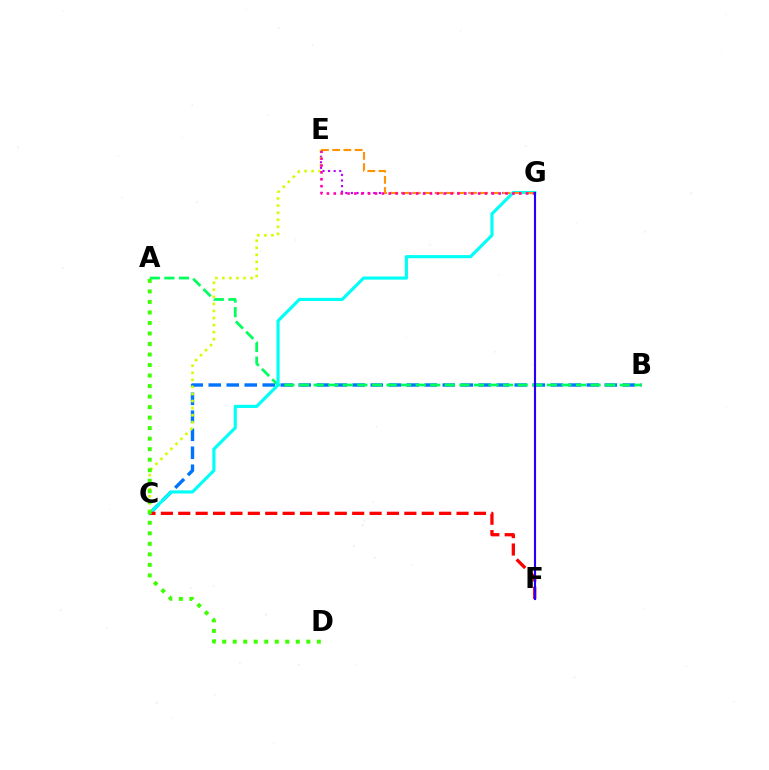{('B', 'C'): [{'color': '#0074ff', 'line_style': 'dashed', 'thickness': 2.45}], ('A', 'B'): [{'color': '#00ff5c', 'line_style': 'dashed', 'thickness': 1.98}], ('E', 'G'): [{'color': '#b900ff', 'line_style': 'dotted', 'thickness': 1.52}, {'color': '#ff9400', 'line_style': 'dashed', 'thickness': 1.53}, {'color': '#ff00ac', 'line_style': 'dotted', 'thickness': 1.87}], ('C', 'G'): [{'color': '#00fff6', 'line_style': 'solid', 'thickness': 2.26}], ('C', 'F'): [{'color': '#ff0000', 'line_style': 'dashed', 'thickness': 2.36}], ('C', 'E'): [{'color': '#d1ff00', 'line_style': 'dotted', 'thickness': 1.92}], ('F', 'G'): [{'color': '#2500ff', 'line_style': 'solid', 'thickness': 1.53}], ('A', 'D'): [{'color': '#3dff00', 'line_style': 'dotted', 'thickness': 2.86}]}